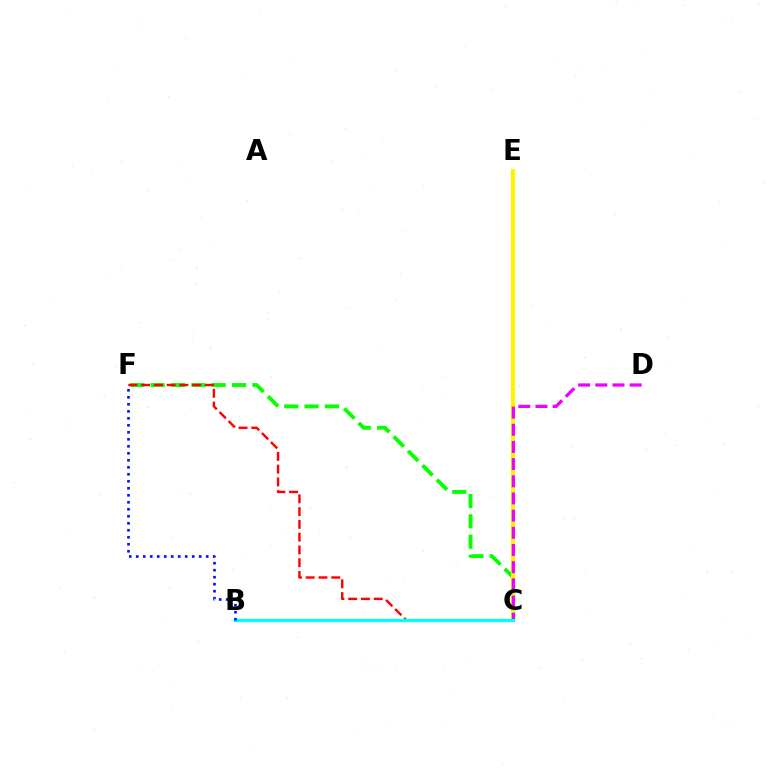{('C', 'F'): [{'color': '#08ff00', 'line_style': 'dashed', 'thickness': 2.76}, {'color': '#ff0000', 'line_style': 'dashed', 'thickness': 1.74}], ('C', 'E'): [{'color': '#fcf500', 'line_style': 'solid', 'thickness': 2.94}], ('C', 'D'): [{'color': '#ee00ff', 'line_style': 'dashed', 'thickness': 2.33}], ('B', 'C'): [{'color': '#00fff6', 'line_style': 'solid', 'thickness': 2.34}], ('B', 'F'): [{'color': '#0010ff', 'line_style': 'dotted', 'thickness': 1.9}]}